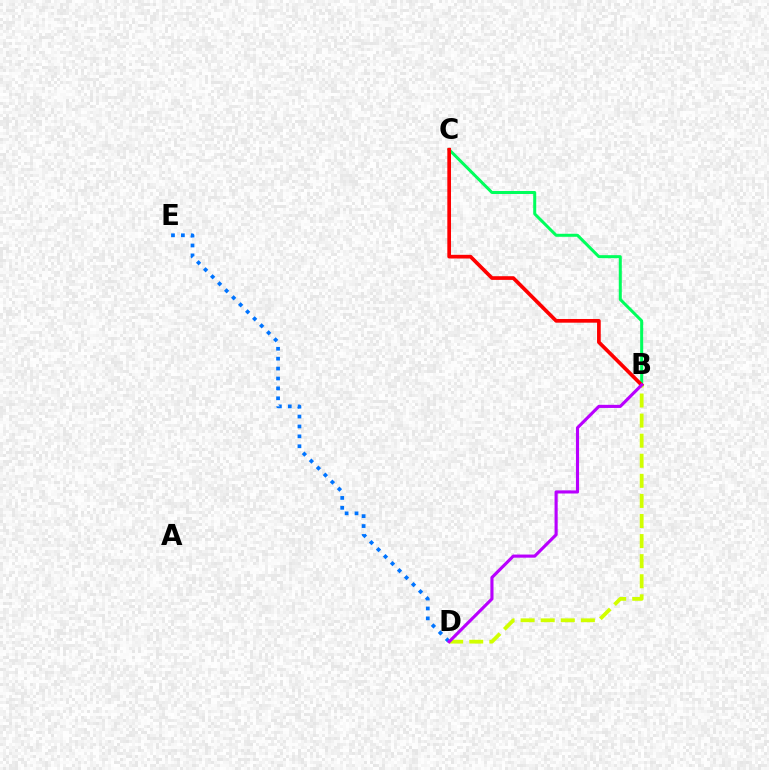{('B', 'C'): [{'color': '#00ff5c', 'line_style': 'solid', 'thickness': 2.17}, {'color': '#ff0000', 'line_style': 'solid', 'thickness': 2.66}], ('D', 'E'): [{'color': '#0074ff', 'line_style': 'dotted', 'thickness': 2.69}], ('B', 'D'): [{'color': '#d1ff00', 'line_style': 'dashed', 'thickness': 2.73}, {'color': '#b900ff', 'line_style': 'solid', 'thickness': 2.25}]}